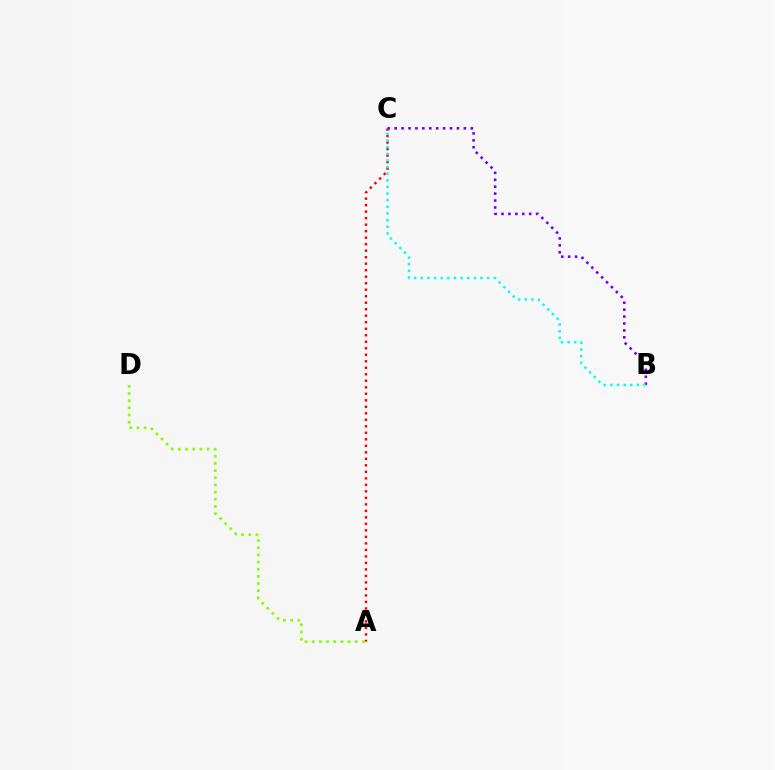{('A', 'C'): [{'color': '#ff0000', 'line_style': 'dotted', 'thickness': 1.77}], ('B', 'C'): [{'color': '#7200ff', 'line_style': 'dotted', 'thickness': 1.88}, {'color': '#00fff6', 'line_style': 'dotted', 'thickness': 1.8}], ('A', 'D'): [{'color': '#84ff00', 'line_style': 'dotted', 'thickness': 1.95}]}